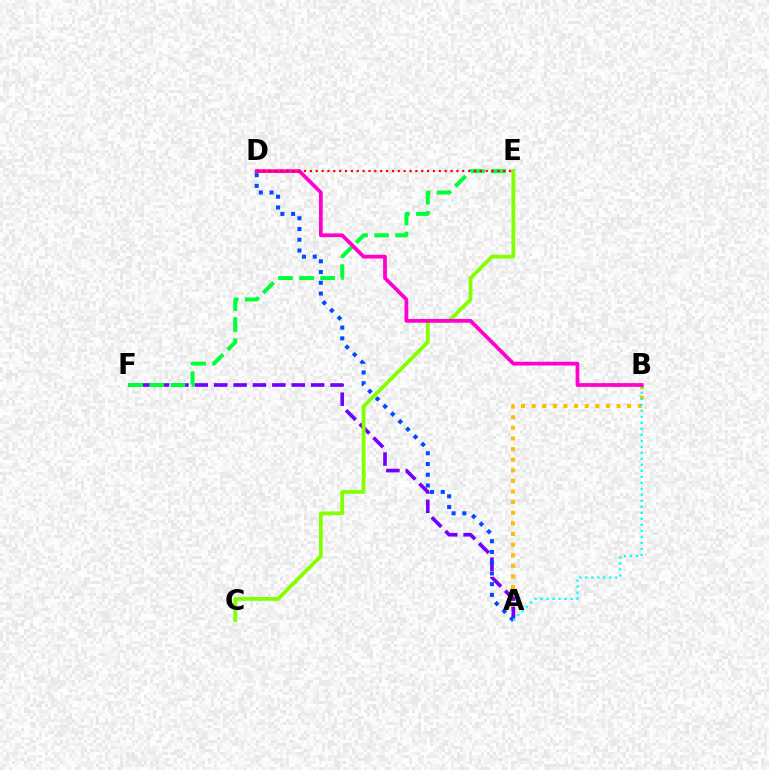{('A', 'B'): [{'color': '#ffbd00', 'line_style': 'dotted', 'thickness': 2.88}, {'color': '#00fff6', 'line_style': 'dotted', 'thickness': 1.63}], ('A', 'F'): [{'color': '#7200ff', 'line_style': 'dashed', 'thickness': 2.63}], ('A', 'D'): [{'color': '#004bff', 'line_style': 'dotted', 'thickness': 2.92}], ('E', 'F'): [{'color': '#00ff39', 'line_style': 'dashed', 'thickness': 2.86}], ('C', 'E'): [{'color': '#84ff00', 'line_style': 'solid', 'thickness': 2.71}], ('B', 'D'): [{'color': '#ff00cf', 'line_style': 'solid', 'thickness': 2.7}], ('D', 'E'): [{'color': '#ff0000', 'line_style': 'dotted', 'thickness': 1.59}]}